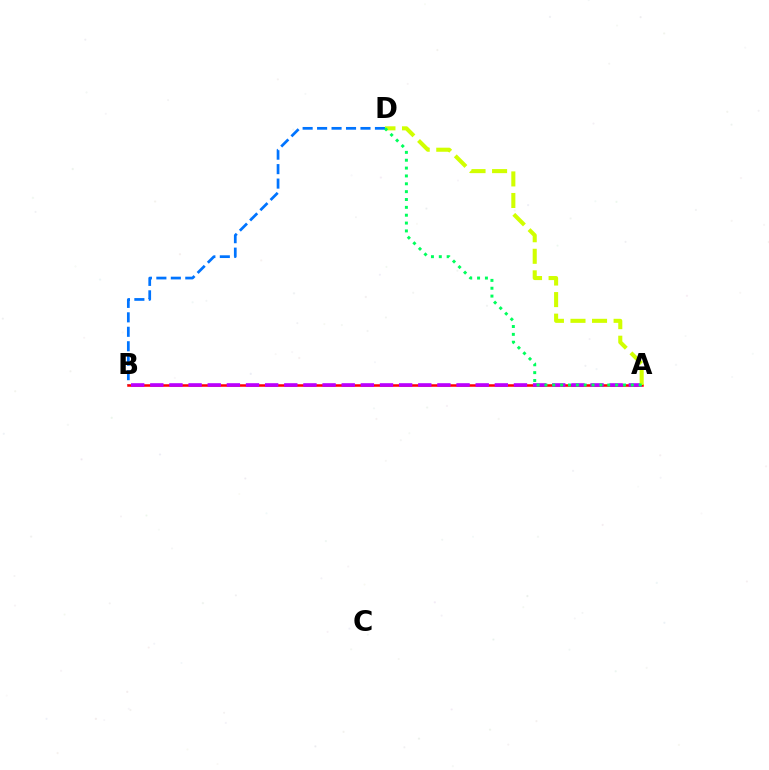{('B', 'D'): [{'color': '#0074ff', 'line_style': 'dashed', 'thickness': 1.96}], ('A', 'B'): [{'color': '#ff0000', 'line_style': 'solid', 'thickness': 1.81}, {'color': '#b900ff', 'line_style': 'dashed', 'thickness': 2.6}], ('A', 'D'): [{'color': '#d1ff00', 'line_style': 'dashed', 'thickness': 2.93}, {'color': '#00ff5c', 'line_style': 'dotted', 'thickness': 2.13}]}